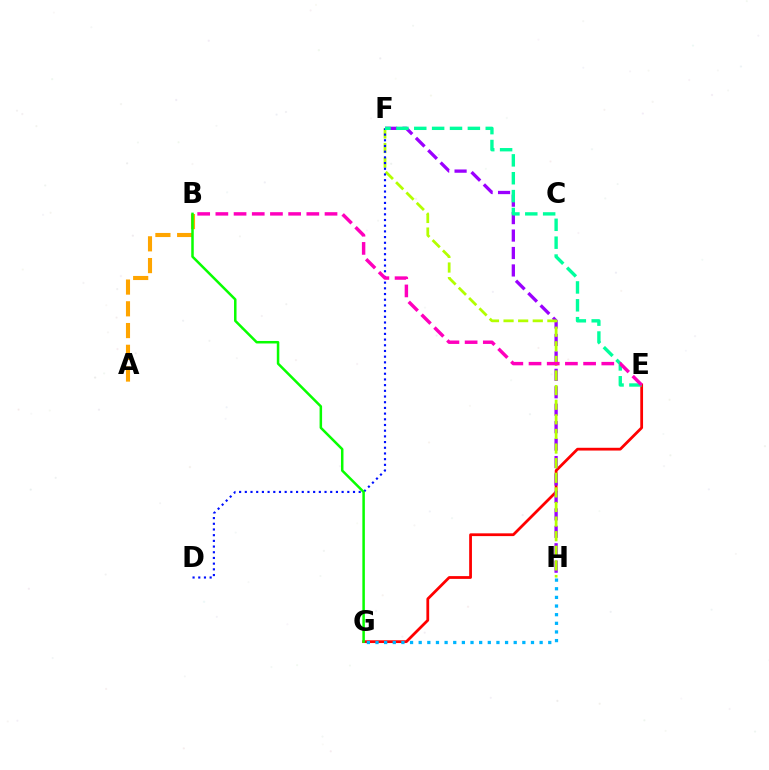{('E', 'G'): [{'color': '#ff0000', 'line_style': 'solid', 'thickness': 1.99}], ('F', 'H'): [{'color': '#9b00ff', 'line_style': 'dashed', 'thickness': 2.37}, {'color': '#b3ff00', 'line_style': 'dashed', 'thickness': 1.98}], ('G', 'H'): [{'color': '#00b5ff', 'line_style': 'dotted', 'thickness': 2.35}], ('A', 'B'): [{'color': '#ffa500', 'line_style': 'dashed', 'thickness': 2.95}], ('D', 'F'): [{'color': '#0010ff', 'line_style': 'dotted', 'thickness': 1.55}], ('B', 'G'): [{'color': '#08ff00', 'line_style': 'solid', 'thickness': 1.81}], ('E', 'F'): [{'color': '#00ff9d', 'line_style': 'dashed', 'thickness': 2.43}], ('B', 'E'): [{'color': '#ff00bd', 'line_style': 'dashed', 'thickness': 2.47}]}